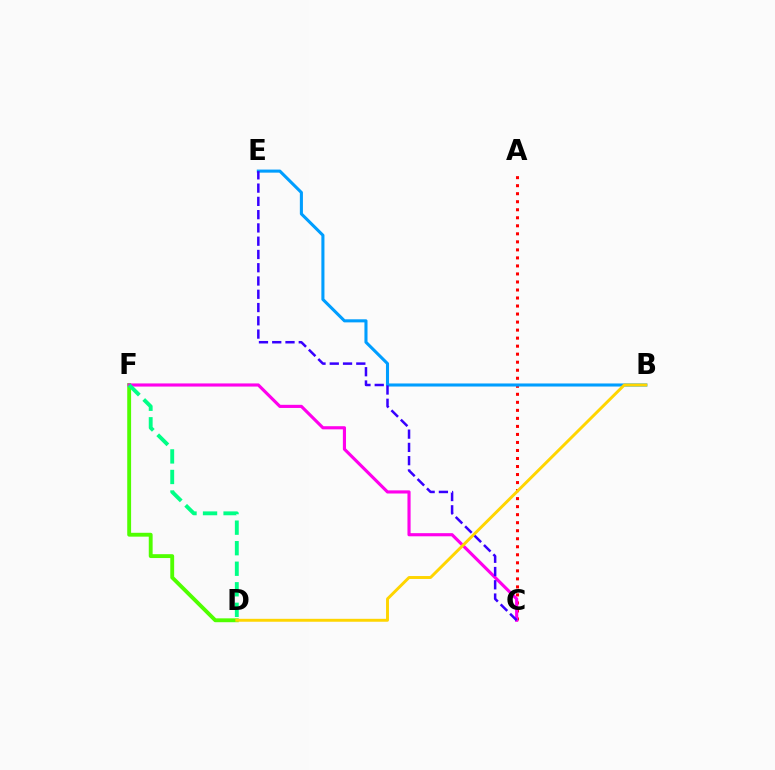{('A', 'C'): [{'color': '#ff0000', 'line_style': 'dotted', 'thickness': 2.18}], ('B', 'E'): [{'color': '#009eff', 'line_style': 'solid', 'thickness': 2.21}], ('D', 'F'): [{'color': '#4fff00', 'line_style': 'solid', 'thickness': 2.78}, {'color': '#00ff86', 'line_style': 'dashed', 'thickness': 2.79}], ('C', 'F'): [{'color': '#ff00ed', 'line_style': 'solid', 'thickness': 2.26}], ('B', 'D'): [{'color': '#ffd500', 'line_style': 'solid', 'thickness': 2.11}], ('C', 'E'): [{'color': '#3700ff', 'line_style': 'dashed', 'thickness': 1.8}]}